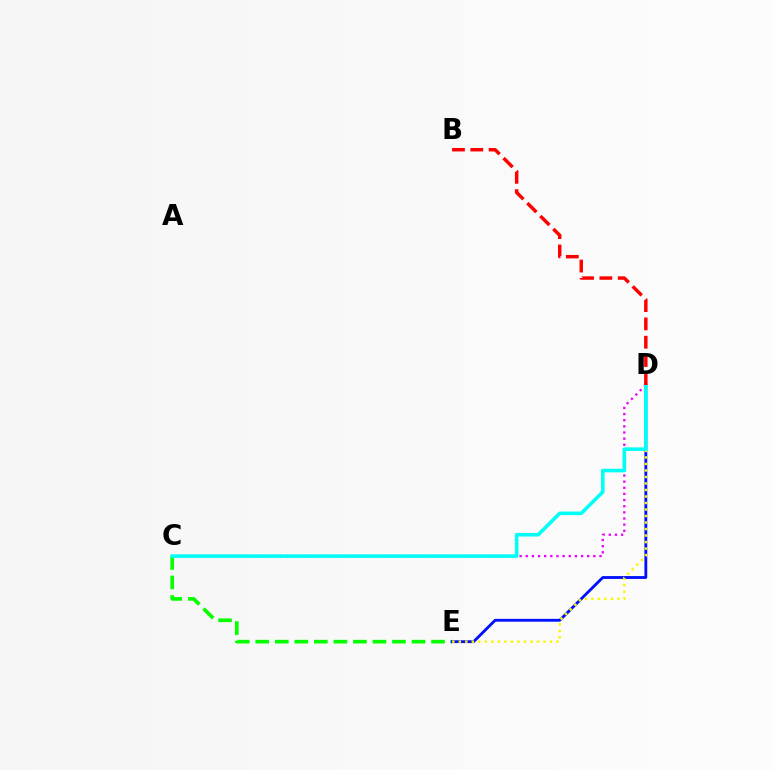{('C', 'E'): [{'color': '#08ff00', 'line_style': 'dashed', 'thickness': 2.65}], ('D', 'E'): [{'color': '#0010ff', 'line_style': 'solid', 'thickness': 2.04}, {'color': '#fcf500', 'line_style': 'dotted', 'thickness': 1.77}], ('C', 'D'): [{'color': '#ee00ff', 'line_style': 'dotted', 'thickness': 1.67}, {'color': '#00fff6', 'line_style': 'solid', 'thickness': 2.58}], ('B', 'D'): [{'color': '#ff0000', 'line_style': 'dashed', 'thickness': 2.49}]}